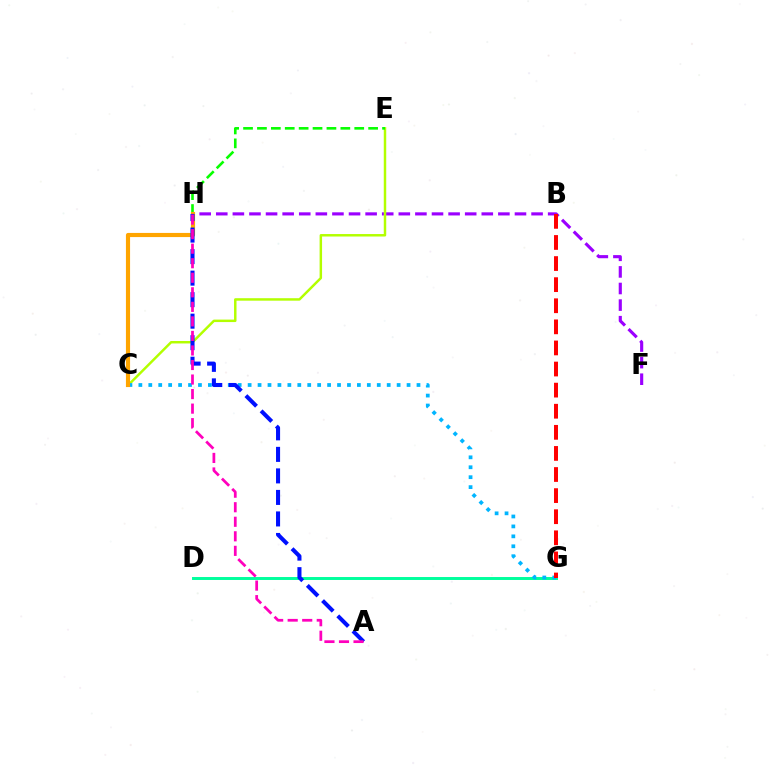{('F', 'H'): [{'color': '#9b00ff', 'line_style': 'dashed', 'thickness': 2.25}], ('C', 'E'): [{'color': '#b3ff00', 'line_style': 'solid', 'thickness': 1.78}], ('D', 'G'): [{'color': '#00ff9d', 'line_style': 'solid', 'thickness': 2.13}], ('E', 'H'): [{'color': '#08ff00', 'line_style': 'dashed', 'thickness': 1.89}], ('C', 'G'): [{'color': '#00b5ff', 'line_style': 'dotted', 'thickness': 2.7}], ('C', 'H'): [{'color': '#ffa500', 'line_style': 'solid', 'thickness': 2.98}], ('B', 'G'): [{'color': '#ff0000', 'line_style': 'dashed', 'thickness': 2.87}], ('A', 'H'): [{'color': '#0010ff', 'line_style': 'dashed', 'thickness': 2.92}, {'color': '#ff00bd', 'line_style': 'dashed', 'thickness': 1.98}]}